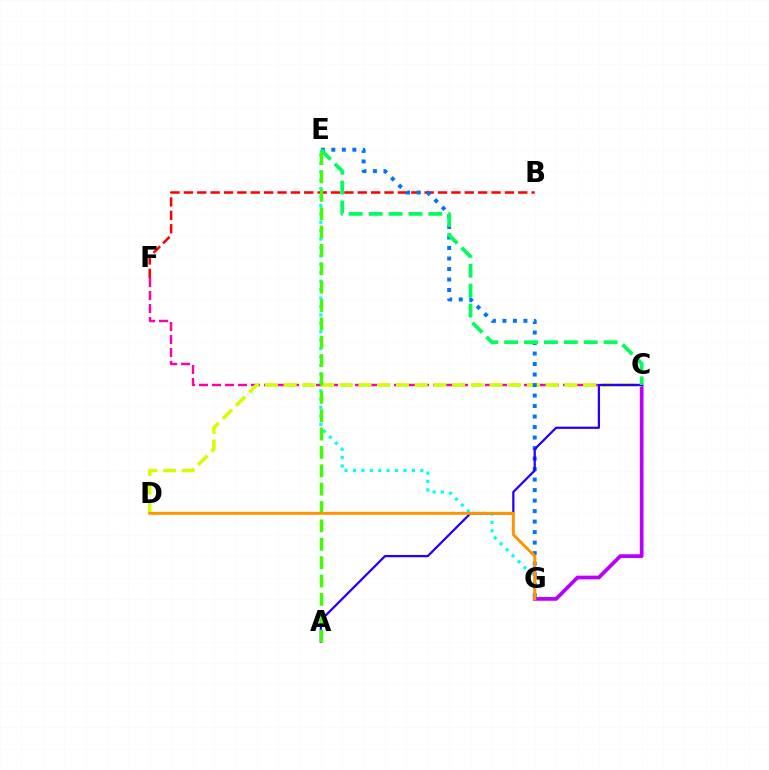{('C', 'F'): [{'color': '#ff00ac', 'line_style': 'dashed', 'thickness': 1.77}], ('E', 'G'): [{'color': '#00fff6', 'line_style': 'dotted', 'thickness': 2.29}, {'color': '#0074ff', 'line_style': 'dotted', 'thickness': 2.85}], ('C', 'G'): [{'color': '#b900ff', 'line_style': 'solid', 'thickness': 2.69}], ('C', 'D'): [{'color': '#d1ff00', 'line_style': 'dashed', 'thickness': 2.54}], ('B', 'F'): [{'color': '#ff0000', 'line_style': 'dashed', 'thickness': 1.82}], ('A', 'C'): [{'color': '#2500ff', 'line_style': 'solid', 'thickness': 1.62}], ('C', 'E'): [{'color': '#00ff5c', 'line_style': 'dashed', 'thickness': 2.7}], ('A', 'E'): [{'color': '#3dff00', 'line_style': 'dashed', 'thickness': 2.49}], ('D', 'G'): [{'color': '#ff9400', 'line_style': 'solid', 'thickness': 2.13}]}